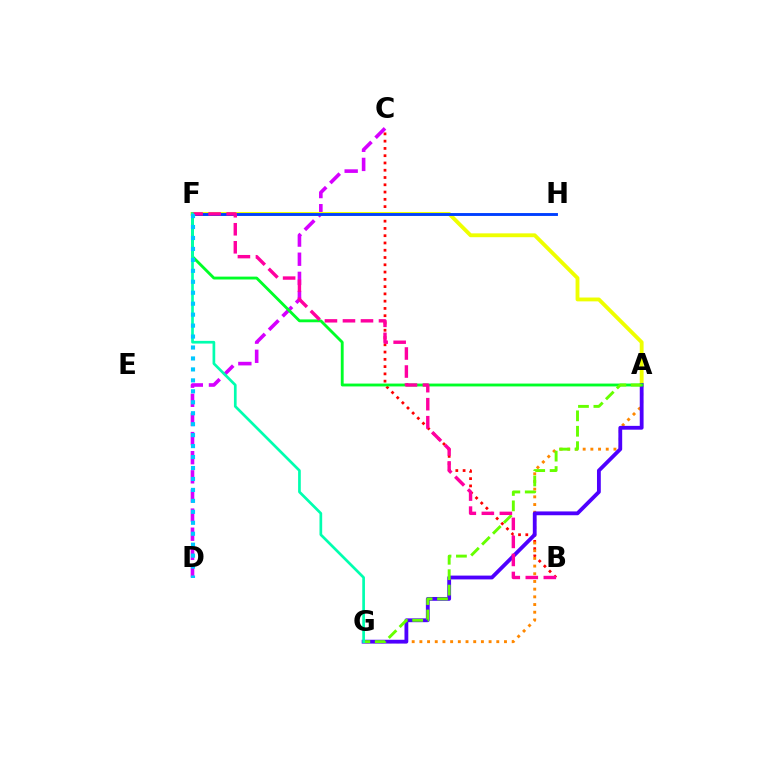{('C', 'D'): [{'color': '#d600ff', 'line_style': 'dashed', 'thickness': 2.6}], ('B', 'C'): [{'color': '#ff0000', 'line_style': 'dotted', 'thickness': 1.98}], ('A', 'G'): [{'color': '#ff8800', 'line_style': 'dotted', 'thickness': 2.09}, {'color': '#4f00ff', 'line_style': 'solid', 'thickness': 2.75}, {'color': '#66ff00', 'line_style': 'dashed', 'thickness': 2.09}], ('A', 'F'): [{'color': '#eeff00', 'line_style': 'solid', 'thickness': 2.77}, {'color': '#00ff27', 'line_style': 'solid', 'thickness': 2.06}], ('F', 'H'): [{'color': '#003fff', 'line_style': 'solid', 'thickness': 2.08}], ('B', 'F'): [{'color': '#ff00a0', 'line_style': 'dashed', 'thickness': 2.45}], ('F', 'G'): [{'color': '#00ffaf', 'line_style': 'solid', 'thickness': 1.94}], ('D', 'F'): [{'color': '#00c7ff', 'line_style': 'dotted', 'thickness': 2.98}]}